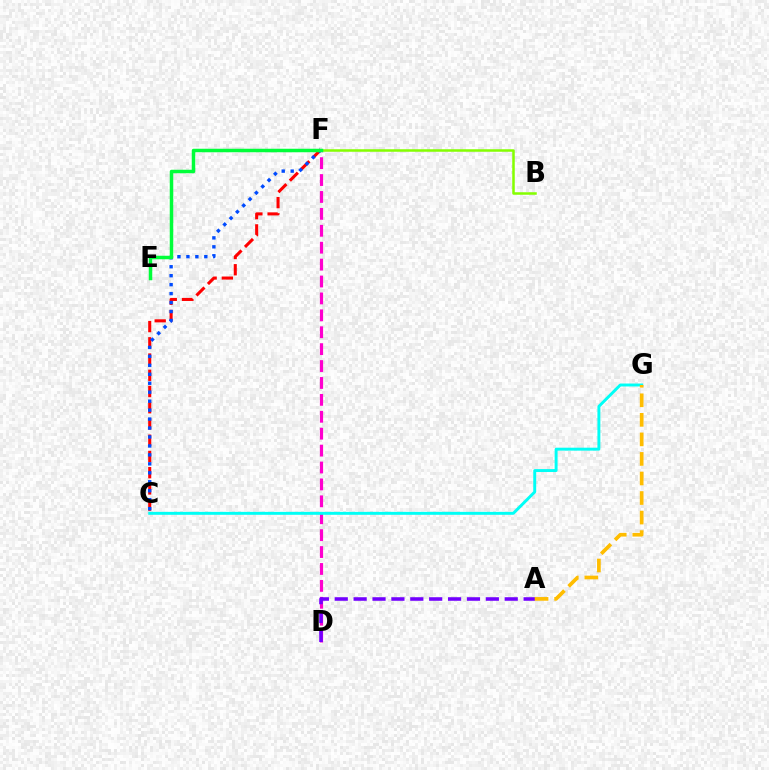{('D', 'F'): [{'color': '#ff00cf', 'line_style': 'dashed', 'thickness': 2.3}], ('C', 'F'): [{'color': '#ff0000', 'line_style': 'dashed', 'thickness': 2.21}, {'color': '#004bff', 'line_style': 'dotted', 'thickness': 2.43}], ('B', 'F'): [{'color': '#84ff00', 'line_style': 'solid', 'thickness': 1.81}], ('E', 'F'): [{'color': '#00ff39', 'line_style': 'solid', 'thickness': 2.52}], ('A', 'D'): [{'color': '#7200ff', 'line_style': 'dashed', 'thickness': 2.57}], ('C', 'G'): [{'color': '#00fff6', 'line_style': 'solid', 'thickness': 2.11}], ('A', 'G'): [{'color': '#ffbd00', 'line_style': 'dashed', 'thickness': 2.66}]}